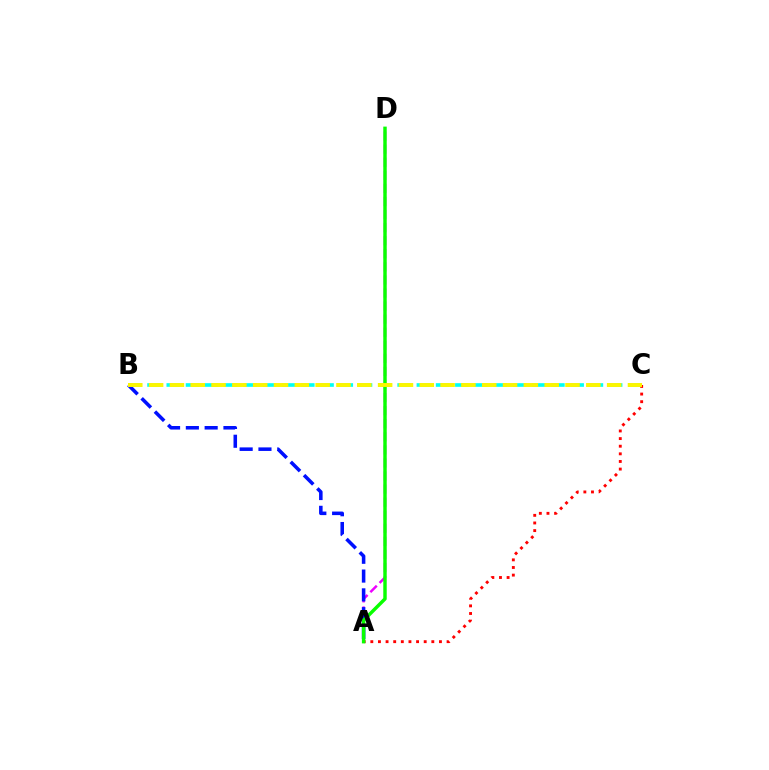{('A', 'D'): [{'color': '#ee00ff', 'line_style': 'dashed', 'thickness': 1.78}, {'color': '#08ff00', 'line_style': 'solid', 'thickness': 2.48}], ('A', 'B'): [{'color': '#0010ff', 'line_style': 'dashed', 'thickness': 2.55}], ('B', 'C'): [{'color': '#00fff6', 'line_style': 'dashed', 'thickness': 2.61}, {'color': '#fcf500', 'line_style': 'dashed', 'thickness': 2.83}], ('A', 'C'): [{'color': '#ff0000', 'line_style': 'dotted', 'thickness': 2.07}]}